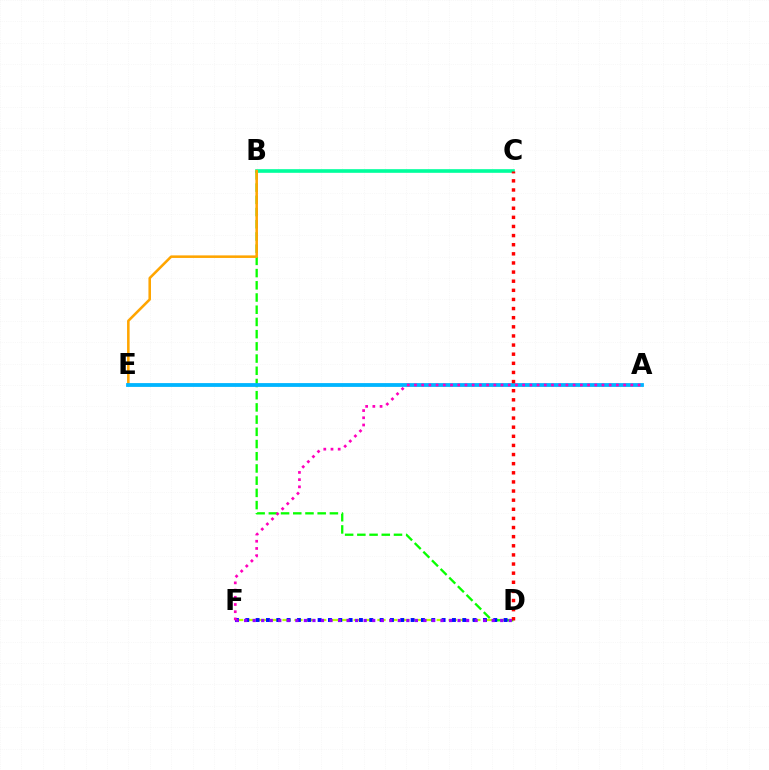{('B', 'C'): [{'color': '#00ff9d', 'line_style': 'solid', 'thickness': 2.61}], ('D', 'F'): [{'color': '#b3ff00', 'line_style': 'dashed', 'thickness': 1.61}, {'color': '#0010ff', 'line_style': 'dotted', 'thickness': 2.81}, {'color': '#9b00ff', 'line_style': 'dotted', 'thickness': 2.32}], ('B', 'D'): [{'color': '#08ff00', 'line_style': 'dashed', 'thickness': 1.66}], ('B', 'E'): [{'color': '#ffa500', 'line_style': 'solid', 'thickness': 1.84}], ('A', 'E'): [{'color': '#00b5ff', 'line_style': 'solid', 'thickness': 2.74}], ('C', 'D'): [{'color': '#ff0000', 'line_style': 'dotted', 'thickness': 2.48}], ('A', 'F'): [{'color': '#ff00bd', 'line_style': 'dotted', 'thickness': 1.96}]}